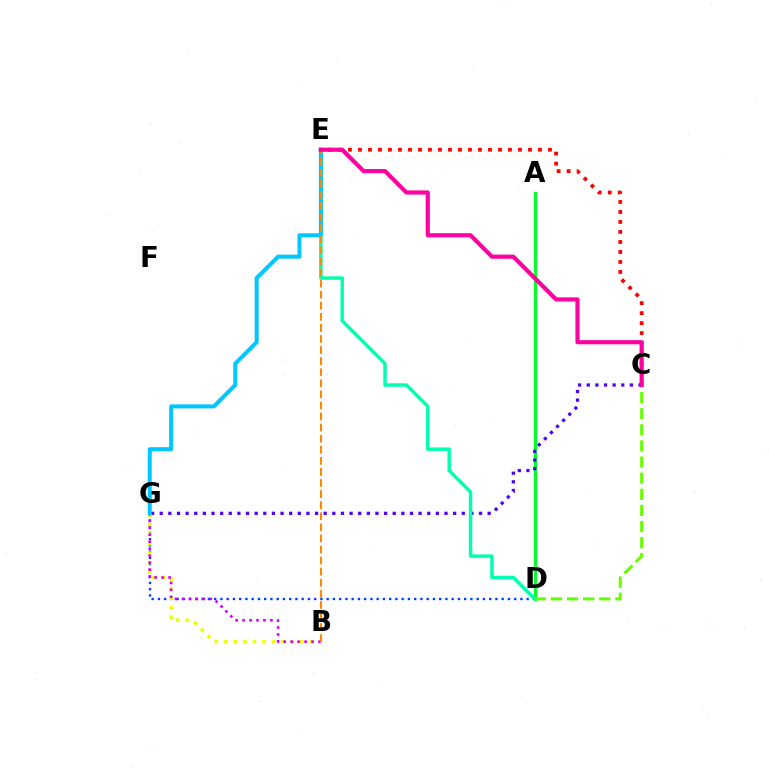{('A', 'D'): [{'color': '#00ff27', 'line_style': 'solid', 'thickness': 2.3}], ('C', 'E'): [{'color': '#ff0000', 'line_style': 'dotted', 'thickness': 2.72}, {'color': '#ff00a0', 'line_style': 'solid', 'thickness': 2.99}], ('C', 'G'): [{'color': '#4f00ff', 'line_style': 'dotted', 'thickness': 2.34}], ('D', 'G'): [{'color': '#003fff', 'line_style': 'dotted', 'thickness': 1.7}], ('B', 'G'): [{'color': '#eeff00', 'line_style': 'dotted', 'thickness': 2.58}, {'color': '#d600ff', 'line_style': 'dotted', 'thickness': 1.89}], ('D', 'E'): [{'color': '#00ffaf', 'line_style': 'solid', 'thickness': 2.49}], ('E', 'G'): [{'color': '#00c7ff', 'line_style': 'solid', 'thickness': 2.9}], ('C', 'D'): [{'color': '#66ff00', 'line_style': 'dashed', 'thickness': 2.19}], ('B', 'E'): [{'color': '#ff8800', 'line_style': 'dashed', 'thickness': 1.51}]}